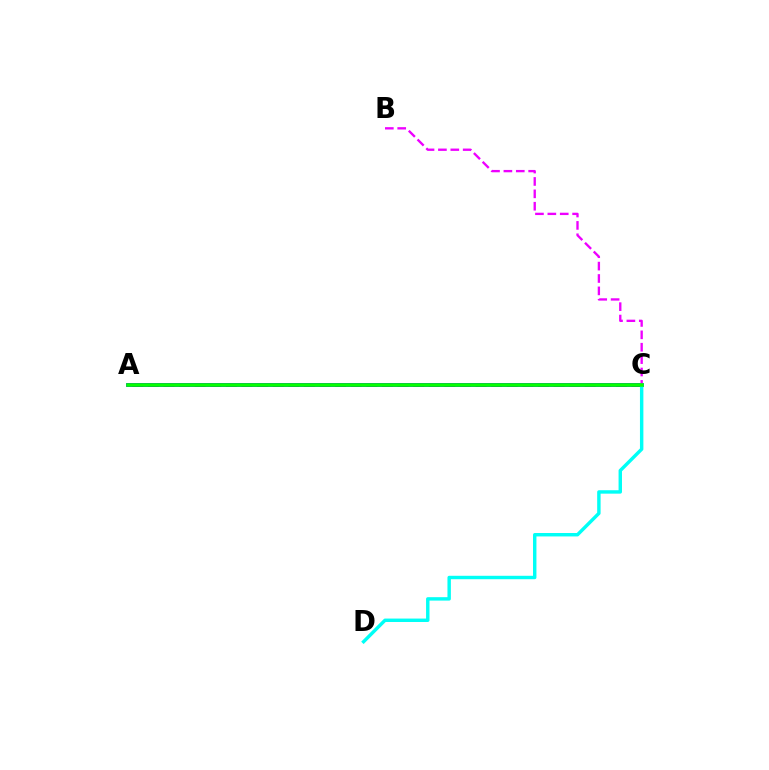{('A', 'C'): [{'color': '#ff0000', 'line_style': 'dashed', 'thickness': 2.12}, {'color': '#fcf500', 'line_style': 'dashed', 'thickness': 1.62}, {'color': '#0010ff', 'line_style': 'solid', 'thickness': 2.66}, {'color': '#08ff00', 'line_style': 'solid', 'thickness': 2.55}], ('C', 'D'): [{'color': '#00fff6', 'line_style': 'solid', 'thickness': 2.47}], ('B', 'C'): [{'color': '#ee00ff', 'line_style': 'dashed', 'thickness': 1.68}]}